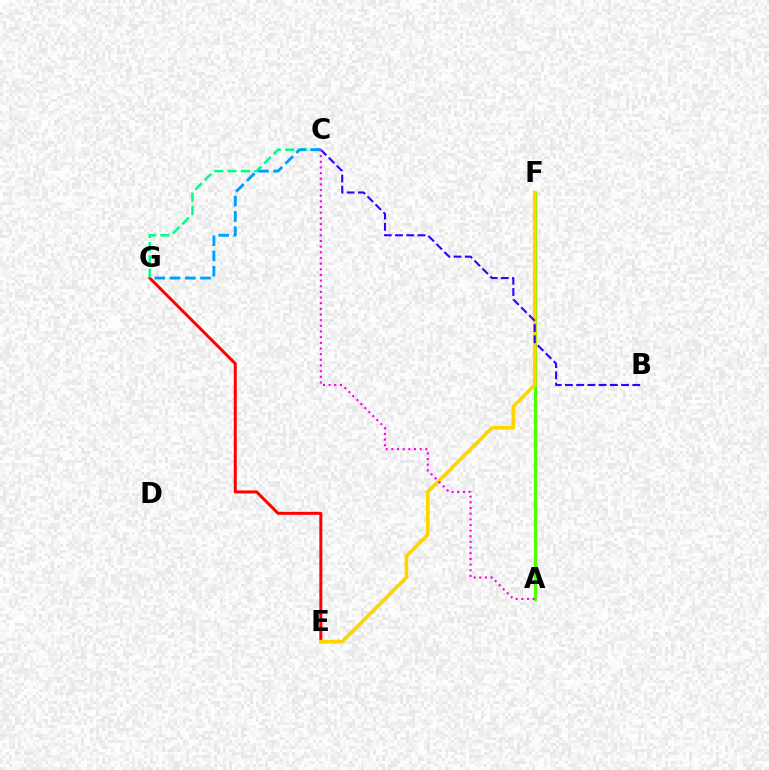{('A', 'F'): [{'color': '#4fff00', 'line_style': 'solid', 'thickness': 2.32}], ('E', 'G'): [{'color': '#ff0000', 'line_style': 'solid', 'thickness': 2.14}], ('C', 'G'): [{'color': '#00ff86', 'line_style': 'dashed', 'thickness': 1.8}, {'color': '#009eff', 'line_style': 'dashed', 'thickness': 2.07}], ('E', 'F'): [{'color': '#ffd500', 'line_style': 'solid', 'thickness': 2.62}], ('B', 'C'): [{'color': '#3700ff', 'line_style': 'dashed', 'thickness': 1.53}], ('A', 'C'): [{'color': '#ff00ed', 'line_style': 'dotted', 'thickness': 1.54}]}